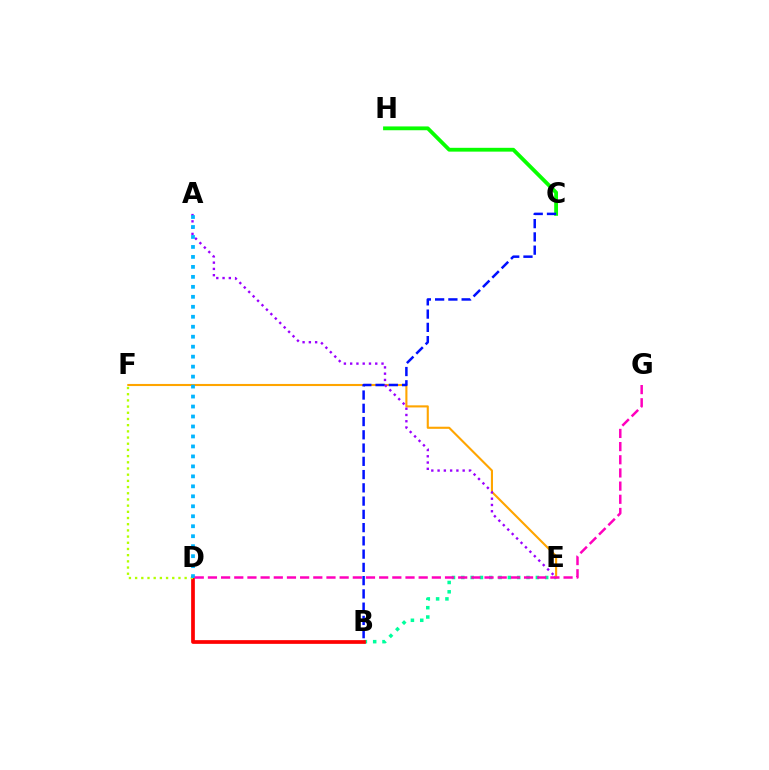{('C', 'H'): [{'color': '#08ff00', 'line_style': 'solid', 'thickness': 2.75}], ('B', 'E'): [{'color': '#00ff9d', 'line_style': 'dotted', 'thickness': 2.53}], ('E', 'F'): [{'color': '#ffa500', 'line_style': 'solid', 'thickness': 1.52}], ('B', 'C'): [{'color': '#0010ff', 'line_style': 'dashed', 'thickness': 1.8}], ('B', 'D'): [{'color': '#ff0000', 'line_style': 'solid', 'thickness': 2.67}], ('A', 'E'): [{'color': '#9b00ff', 'line_style': 'dotted', 'thickness': 1.7}], ('D', 'F'): [{'color': '#b3ff00', 'line_style': 'dotted', 'thickness': 1.68}], ('A', 'D'): [{'color': '#00b5ff', 'line_style': 'dotted', 'thickness': 2.71}], ('D', 'G'): [{'color': '#ff00bd', 'line_style': 'dashed', 'thickness': 1.79}]}